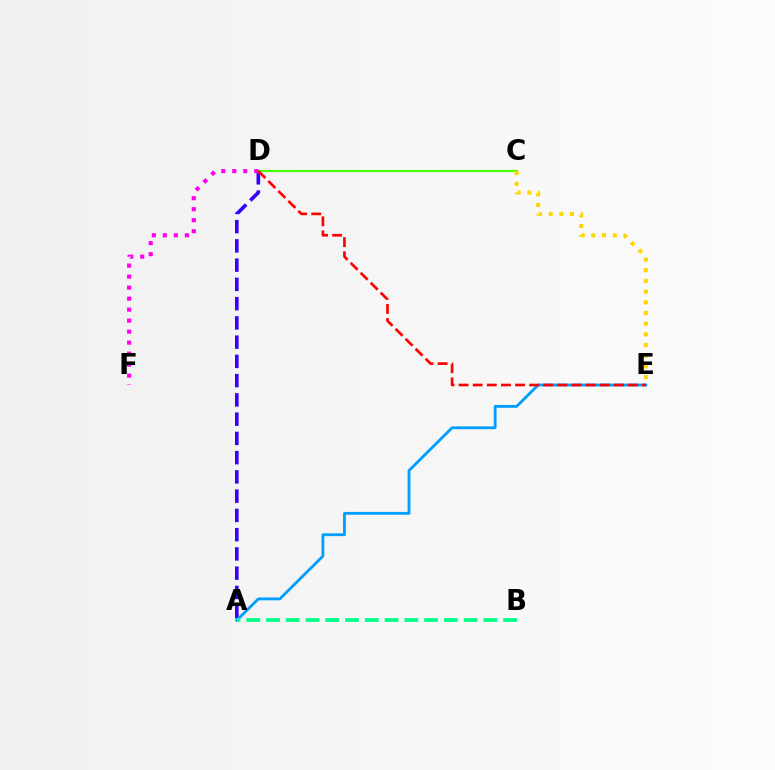{('C', 'D'): [{'color': '#4fff00', 'line_style': 'solid', 'thickness': 1.57}], ('A', 'D'): [{'color': '#3700ff', 'line_style': 'dashed', 'thickness': 2.62}], ('D', 'F'): [{'color': '#ff00ed', 'line_style': 'dotted', 'thickness': 2.99}], ('A', 'E'): [{'color': '#009eff', 'line_style': 'solid', 'thickness': 2.03}], ('C', 'E'): [{'color': '#ffd500', 'line_style': 'dotted', 'thickness': 2.9}], ('A', 'B'): [{'color': '#00ff86', 'line_style': 'dashed', 'thickness': 2.68}], ('D', 'E'): [{'color': '#ff0000', 'line_style': 'dashed', 'thickness': 1.92}]}